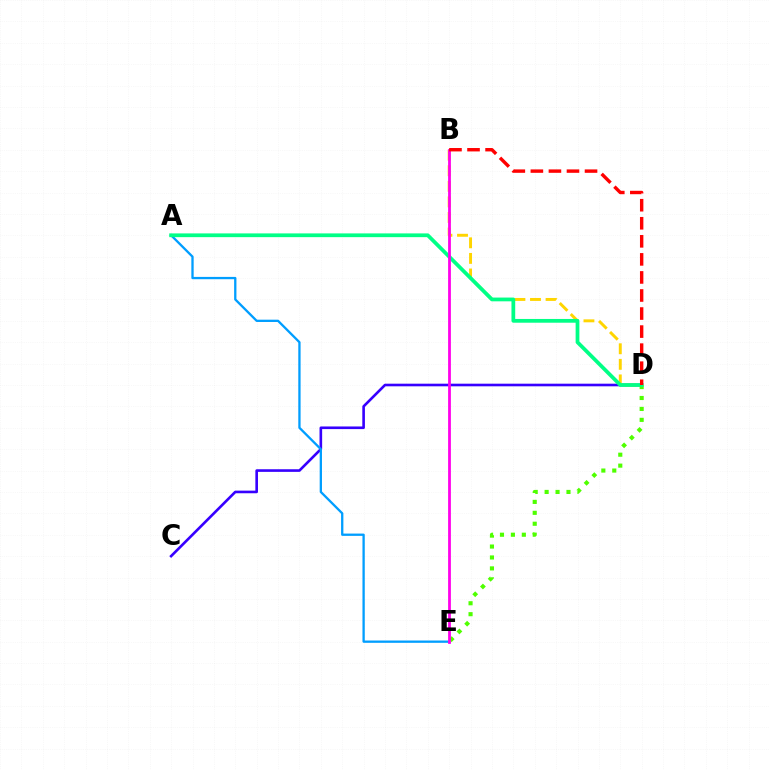{('C', 'D'): [{'color': '#3700ff', 'line_style': 'solid', 'thickness': 1.89}], ('A', 'E'): [{'color': '#009eff', 'line_style': 'solid', 'thickness': 1.66}], ('D', 'E'): [{'color': '#4fff00', 'line_style': 'dotted', 'thickness': 2.97}], ('B', 'D'): [{'color': '#ffd500', 'line_style': 'dashed', 'thickness': 2.12}, {'color': '#ff0000', 'line_style': 'dashed', 'thickness': 2.45}], ('A', 'D'): [{'color': '#00ff86', 'line_style': 'solid', 'thickness': 2.7}], ('B', 'E'): [{'color': '#ff00ed', 'line_style': 'solid', 'thickness': 2.01}]}